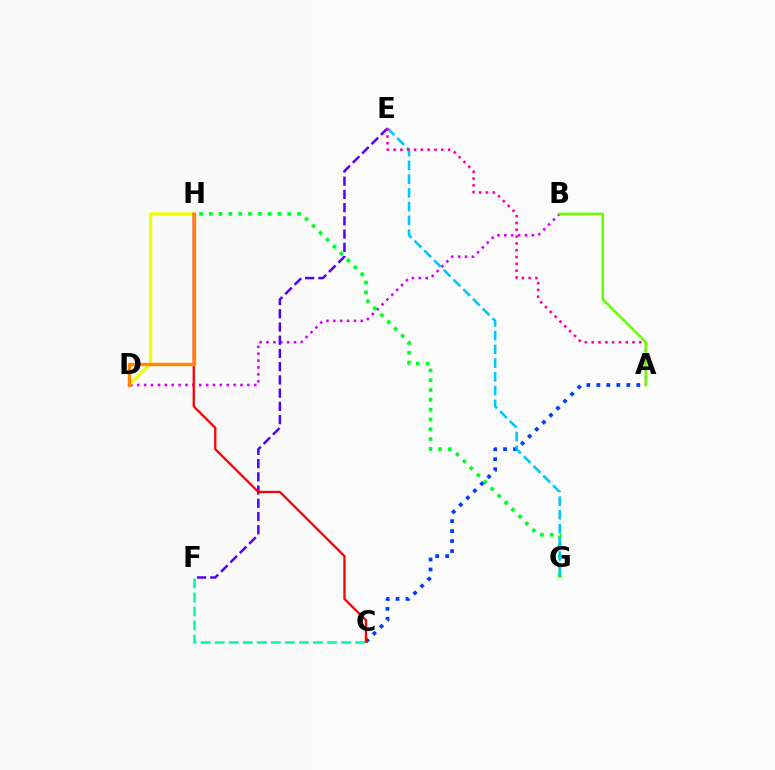{('B', 'D'): [{'color': '#d600ff', 'line_style': 'dotted', 'thickness': 1.87}], ('E', 'F'): [{'color': '#4f00ff', 'line_style': 'dashed', 'thickness': 1.8}], ('G', 'H'): [{'color': '#00ff27', 'line_style': 'dotted', 'thickness': 2.66}], ('A', 'C'): [{'color': '#003fff', 'line_style': 'dotted', 'thickness': 2.71}], ('C', 'F'): [{'color': '#00ffaf', 'line_style': 'dashed', 'thickness': 1.91}], ('E', 'G'): [{'color': '#00c7ff', 'line_style': 'dashed', 'thickness': 1.87}], ('A', 'E'): [{'color': '#ff00a0', 'line_style': 'dotted', 'thickness': 1.85}], ('D', 'H'): [{'color': '#eeff00', 'line_style': 'solid', 'thickness': 2.2}, {'color': '#ff8800', 'line_style': 'solid', 'thickness': 2.44}], ('A', 'B'): [{'color': '#66ff00', 'line_style': 'solid', 'thickness': 1.83}], ('C', 'H'): [{'color': '#ff0000', 'line_style': 'solid', 'thickness': 1.66}]}